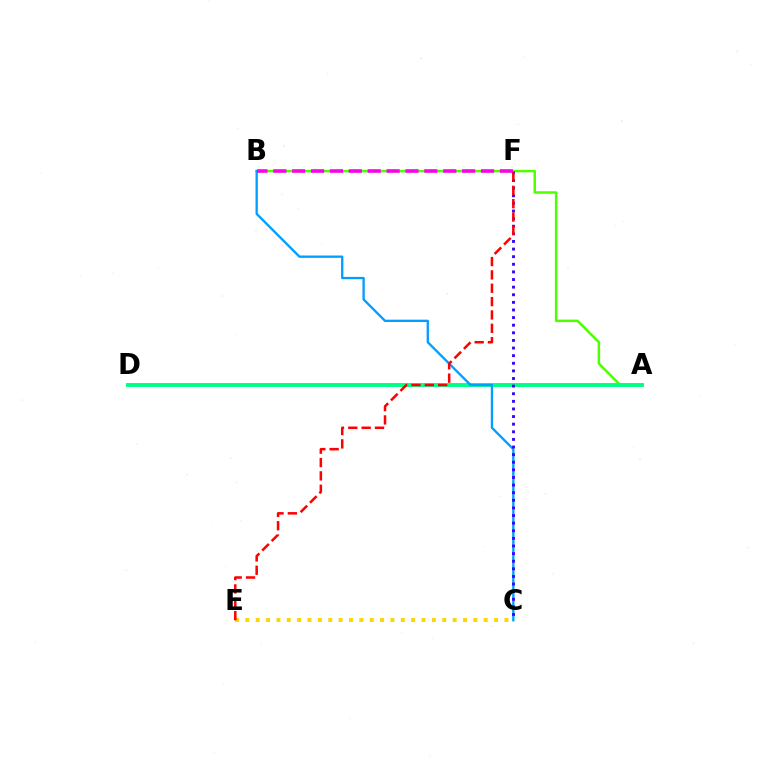{('A', 'B'): [{'color': '#4fff00', 'line_style': 'solid', 'thickness': 1.79}], ('A', 'D'): [{'color': '#00ff86', 'line_style': 'solid', 'thickness': 2.82}], ('C', 'E'): [{'color': '#ffd500', 'line_style': 'dotted', 'thickness': 2.82}], ('B', 'C'): [{'color': '#009eff', 'line_style': 'solid', 'thickness': 1.67}], ('C', 'F'): [{'color': '#3700ff', 'line_style': 'dotted', 'thickness': 2.07}], ('B', 'F'): [{'color': '#ff00ed', 'line_style': 'dashed', 'thickness': 2.57}], ('E', 'F'): [{'color': '#ff0000', 'line_style': 'dashed', 'thickness': 1.81}]}